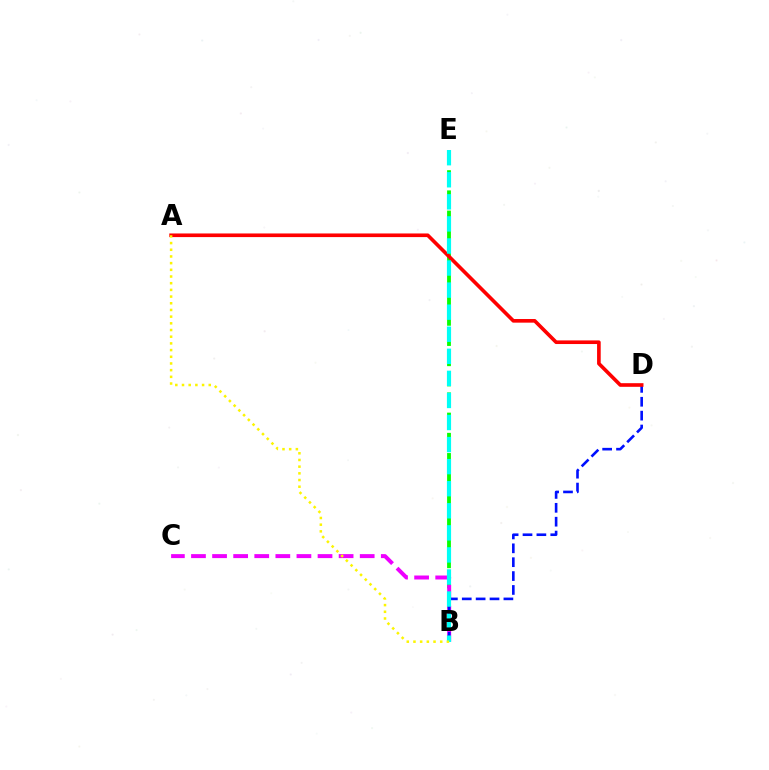{('B', 'E'): [{'color': '#08ff00', 'line_style': 'dashed', 'thickness': 2.74}, {'color': '#00fff6', 'line_style': 'dashed', 'thickness': 3.0}], ('B', 'C'): [{'color': '#ee00ff', 'line_style': 'dashed', 'thickness': 2.87}], ('B', 'D'): [{'color': '#0010ff', 'line_style': 'dashed', 'thickness': 1.89}], ('A', 'D'): [{'color': '#ff0000', 'line_style': 'solid', 'thickness': 2.62}], ('A', 'B'): [{'color': '#fcf500', 'line_style': 'dotted', 'thickness': 1.82}]}